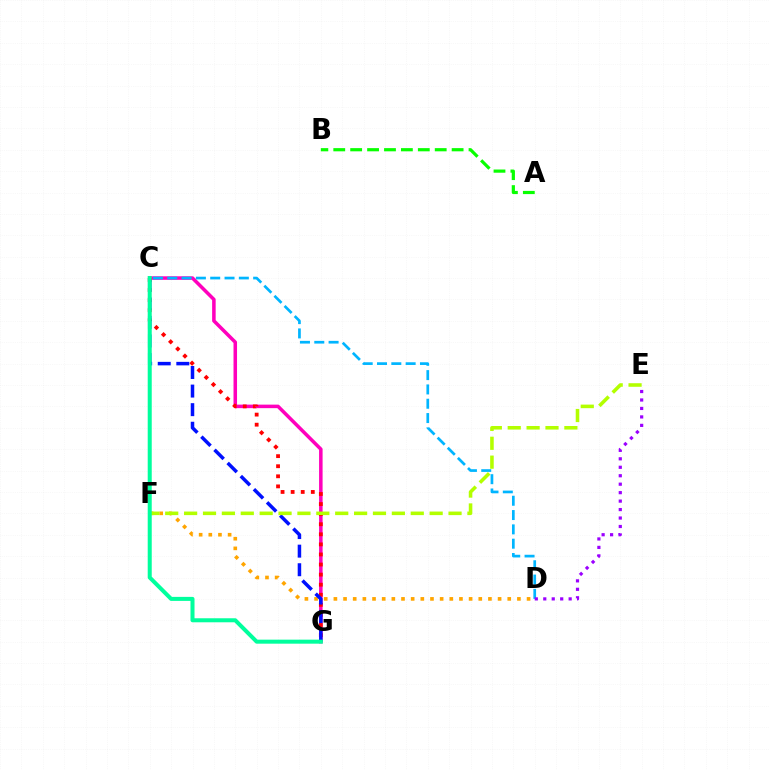{('C', 'G'): [{'color': '#ff00bd', 'line_style': 'solid', 'thickness': 2.54}, {'color': '#ff0000', 'line_style': 'dotted', 'thickness': 2.74}, {'color': '#0010ff', 'line_style': 'dashed', 'thickness': 2.52}, {'color': '#00ff9d', 'line_style': 'solid', 'thickness': 2.89}], ('D', 'F'): [{'color': '#ffa500', 'line_style': 'dotted', 'thickness': 2.62}], ('A', 'B'): [{'color': '#08ff00', 'line_style': 'dashed', 'thickness': 2.3}], ('E', 'F'): [{'color': '#b3ff00', 'line_style': 'dashed', 'thickness': 2.57}], ('C', 'D'): [{'color': '#00b5ff', 'line_style': 'dashed', 'thickness': 1.95}], ('D', 'E'): [{'color': '#9b00ff', 'line_style': 'dotted', 'thickness': 2.3}]}